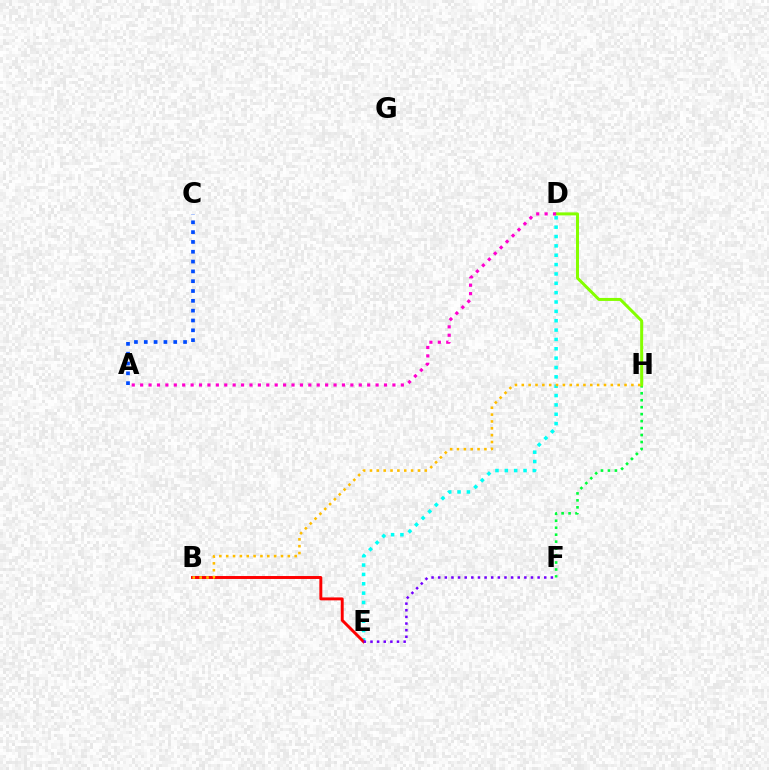{('F', 'H'): [{'color': '#00ff39', 'line_style': 'dotted', 'thickness': 1.89}], ('A', 'C'): [{'color': '#004bff', 'line_style': 'dotted', 'thickness': 2.67}], ('D', 'E'): [{'color': '#00fff6', 'line_style': 'dotted', 'thickness': 2.54}], ('B', 'E'): [{'color': '#ff0000', 'line_style': 'solid', 'thickness': 2.11}], ('D', 'H'): [{'color': '#84ff00', 'line_style': 'solid', 'thickness': 2.17}], ('A', 'D'): [{'color': '#ff00cf', 'line_style': 'dotted', 'thickness': 2.28}], ('E', 'F'): [{'color': '#7200ff', 'line_style': 'dotted', 'thickness': 1.8}], ('B', 'H'): [{'color': '#ffbd00', 'line_style': 'dotted', 'thickness': 1.86}]}